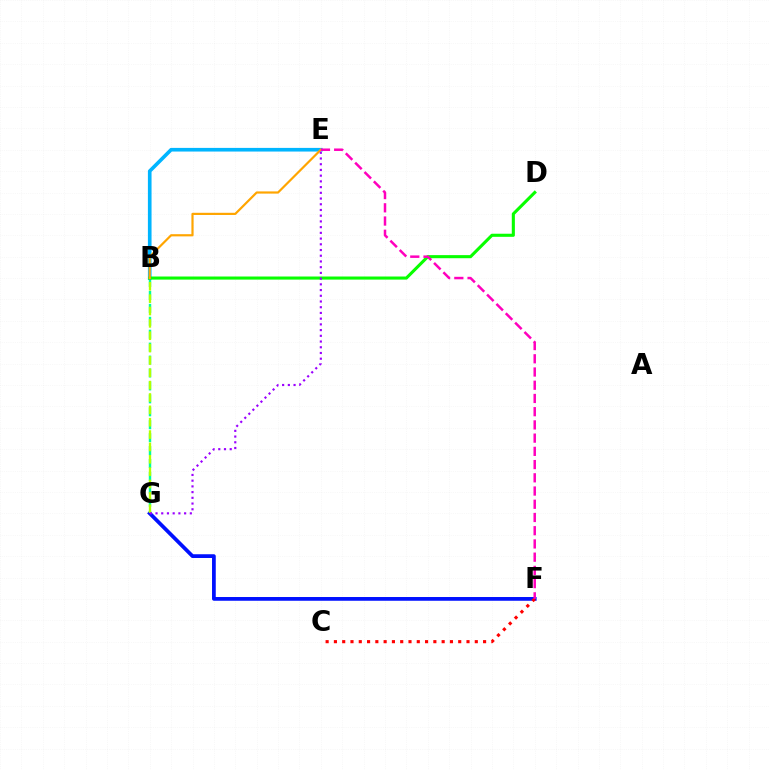{('B', 'G'): [{'color': '#00ff9d', 'line_style': 'dashed', 'thickness': 1.76}, {'color': '#b3ff00', 'line_style': 'dashed', 'thickness': 1.68}], ('B', 'E'): [{'color': '#00b5ff', 'line_style': 'solid', 'thickness': 2.63}, {'color': '#ffa500', 'line_style': 'solid', 'thickness': 1.58}], ('F', 'G'): [{'color': '#0010ff', 'line_style': 'solid', 'thickness': 2.69}], ('C', 'F'): [{'color': '#ff0000', 'line_style': 'dotted', 'thickness': 2.25}], ('B', 'D'): [{'color': '#08ff00', 'line_style': 'solid', 'thickness': 2.23}], ('E', 'F'): [{'color': '#ff00bd', 'line_style': 'dashed', 'thickness': 1.8}], ('E', 'G'): [{'color': '#9b00ff', 'line_style': 'dotted', 'thickness': 1.55}]}